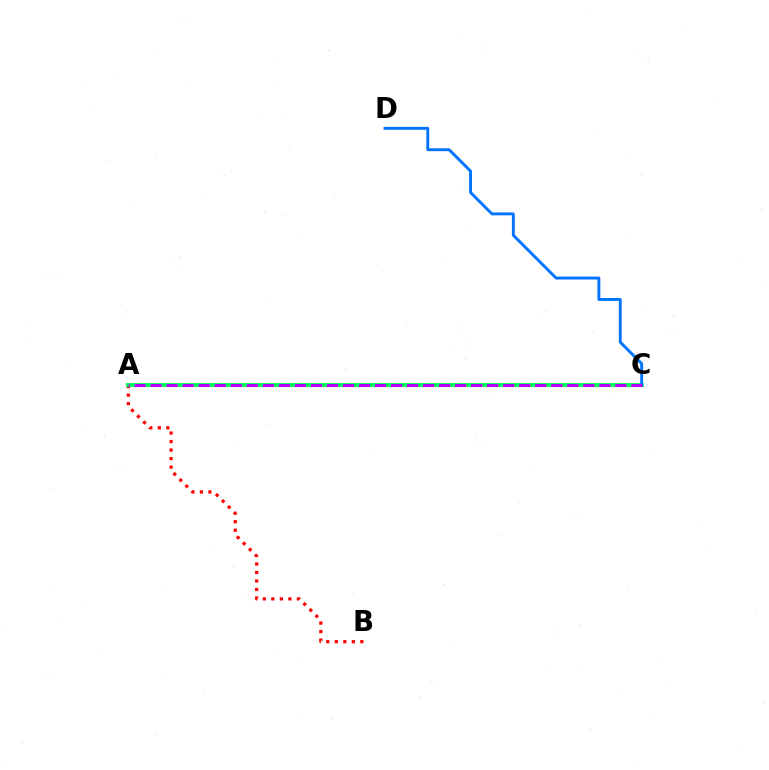{('A', 'B'): [{'color': '#ff0000', 'line_style': 'dotted', 'thickness': 2.31}], ('A', 'C'): [{'color': '#d1ff00', 'line_style': 'dotted', 'thickness': 2.97}, {'color': '#00ff5c', 'line_style': 'solid', 'thickness': 2.81}, {'color': '#b900ff', 'line_style': 'dashed', 'thickness': 2.18}], ('C', 'D'): [{'color': '#0074ff', 'line_style': 'solid', 'thickness': 2.08}]}